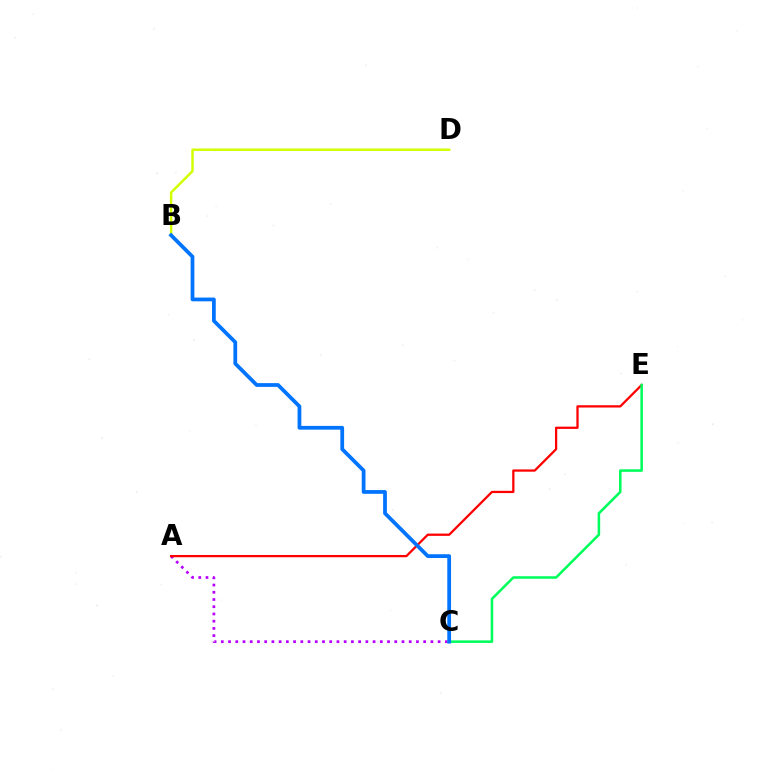{('A', 'C'): [{'color': '#b900ff', 'line_style': 'dotted', 'thickness': 1.96}], ('A', 'E'): [{'color': '#ff0000', 'line_style': 'solid', 'thickness': 1.63}], ('B', 'D'): [{'color': '#d1ff00', 'line_style': 'solid', 'thickness': 1.77}], ('C', 'E'): [{'color': '#00ff5c', 'line_style': 'solid', 'thickness': 1.84}], ('B', 'C'): [{'color': '#0074ff', 'line_style': 'solid', 'thickness': 2.71}]}